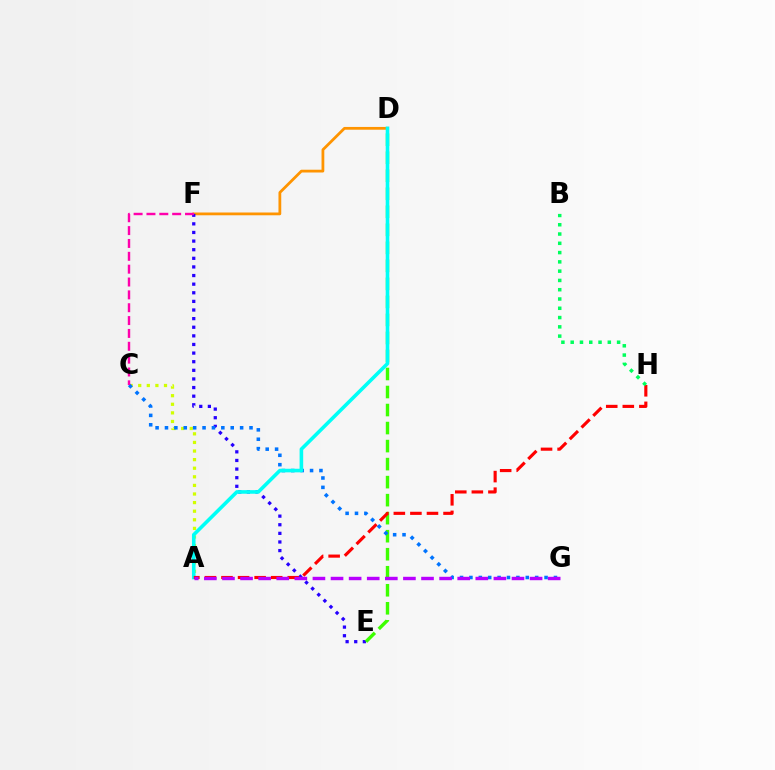{('D', 'F'): [{'color': '#ff9400', 'line_style': 'solid', 'thickness': 2.0}], ('E', 'F'): [{'color': '#2500ff', 'line_style': 'dotted', 'thickness': 2.34}], ('D', 'E'): [{'color': '#3dff00', 'line_style': 'dashed', 'thickness': 2.45}], ('A', 'C'): [{'color': '#d1ff00', 'line_style': 'dotted', 'thickness': 2.34}], ('C', 'G'): [{'color': '#0074ff', 'line_style': 'dotted', 'thickness': 2.55}], ('A', 'D'): [{'color': '#00fff6', 'line_style': 'solid', 'thickness': 2.59}], ('A', 'H'): [{'color': '#ff0000', 'line_style': 'dashed', 'thickness': 2.25}], ('B', 'H'): [{'color': '#00ff5c', 'line_style': 'dotted', 'thickness': 2.52}], ('C', 'F'): [{'color': '#ff00ac', 'line_style': 'dashed', 'thickness': 1.75}], ('A', 'G'): [{'color': '#b900ff', 'line_style': 'dashed', 'thickness': 2.46}]}